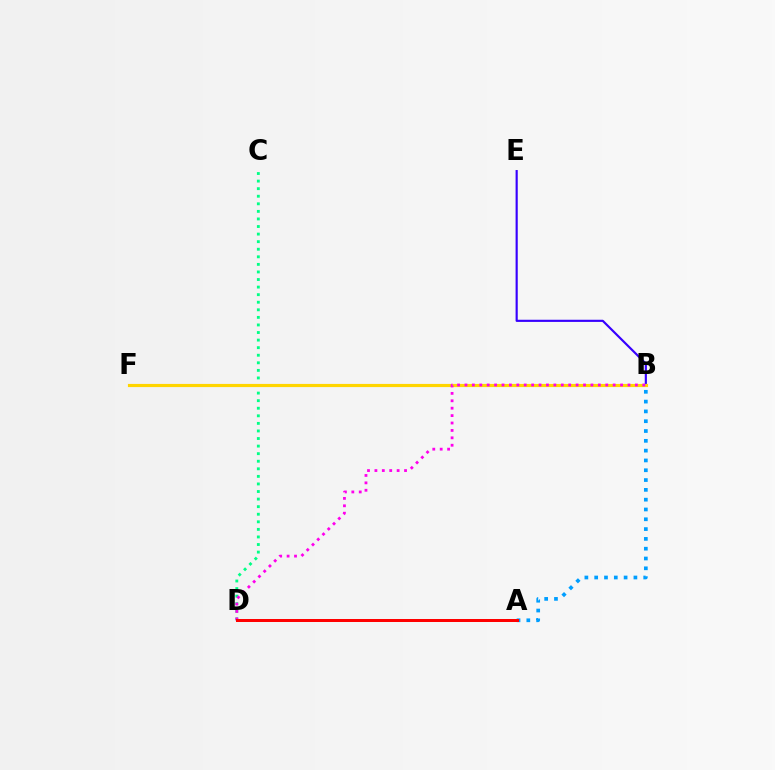{('A', 'D'): [{'color': '#4fff00', 'line_style': 'solid', 'thickness': 1.88}, {'color': '#ff0000', 'line_style': 'solid', 'thickness': 2.16}], ('B', 'E'): [{'color': '#3700ff', 'line_style': 'solid', 'thickness': 1.56}], ('C', 'D'): [{'color': '#00ff86', 'line_style': 'dotted', 'thickness': 2.06}], ('A', 'B'): [{'color': '#009eff', 'line_style': 'dotted', 'thickness': 2.66}], ('B', 'F'): [{'color': '#ffd500', 'line_style': 'solid', 'thickness': 2.27}], ('B', 'D'): [{'color': '#ff00ed', 'line_style': 'dotted', 'thickness': 2.01}]}